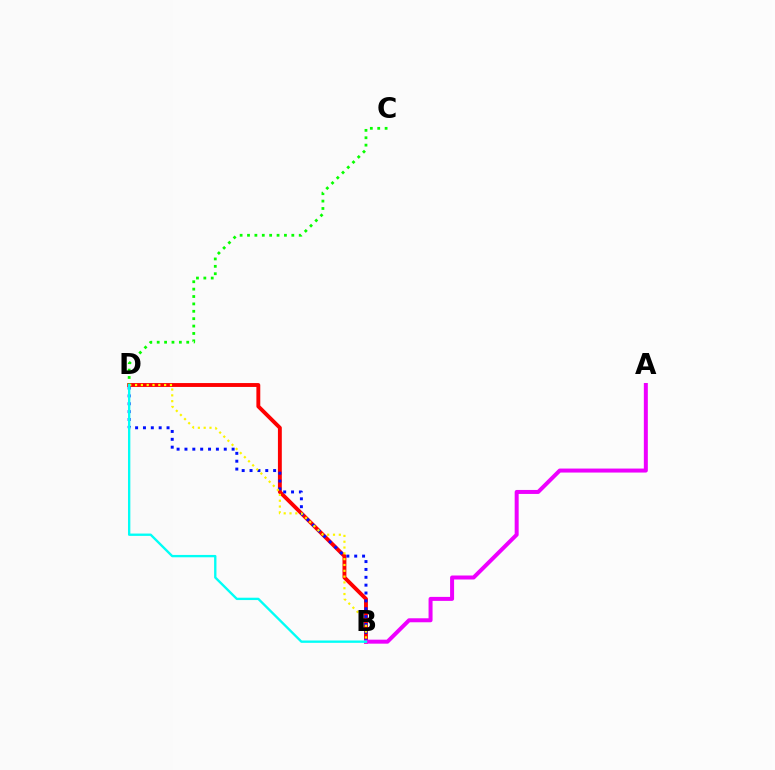{('B', 'D'): [{'color': '#ff0000', 'line_style': 'solid', 'thickness': 2.79}, {'color': '#0010ff', 'line_style': 'dotted', 'thickness': 2.14}, {'color': '#fcf500', 'line_style': 'dotted', 'thickness': 1.58}, {'color': '#00fff6', 'line_style': 'solid', 'thickness': 1.69}], ('C', 'D'): [{'color': '#08ff00', 'line_style': 'dotted', 'thickness': 2.01}], ('A', 'B'): [{'color': '#ee00ff', 'line_style': 'solid', 'thickness': 2.88}]}